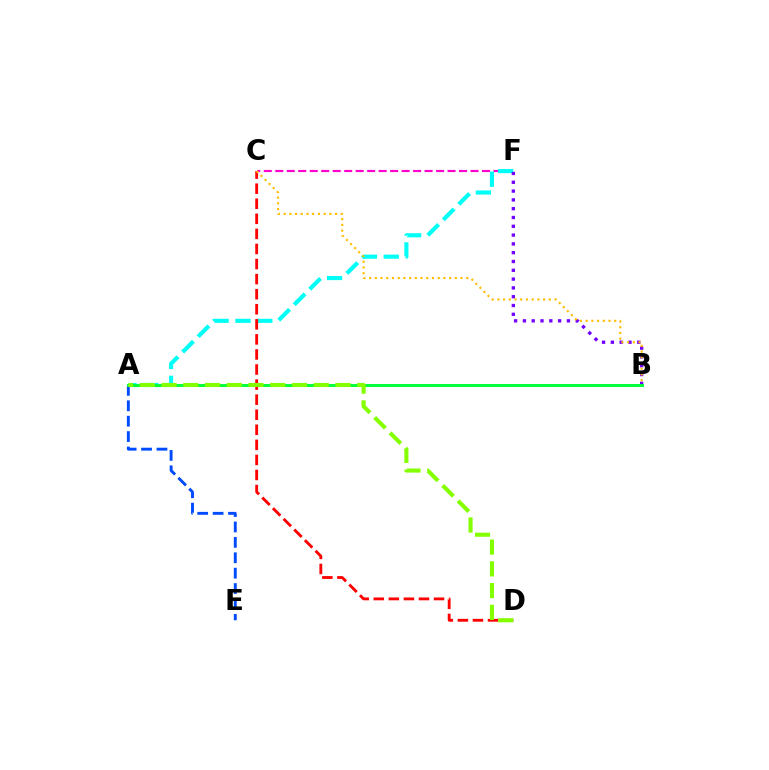{('C', 'F'): [{'color': '#ff00cf', 'line_style': 'dashed', 'thickness': 1.56}], ('A', 'F'): [{'color': '#00fff6', 'line_style': 'dashed', 'thickness': 2.97}], ('B', 'F'): [{'color': '#7200ff', 'line_style': 'dotted', 'thickness': 2.39}], ('C', 'D'): [{'color': '#ff0000', 'line_style': 'dashed', 'thickness': 2.05}], ('B', 'C'): [{'color': '#ffbd00', 'line_style': 'dotted', 'thickness': 1.55}], ('A', 'E'): [{'color': '#004bff', 'line_style': 'dashed', 'thickness': 2.09}], ('A', 'B'): [{'color': '#00ff39', 'line_style': 'solid', 'thickness': 2.11}], ('A', 'D'): [{'color': '#84ff00', 'line_style': 'dashed', 'thickness': 2.95}]}